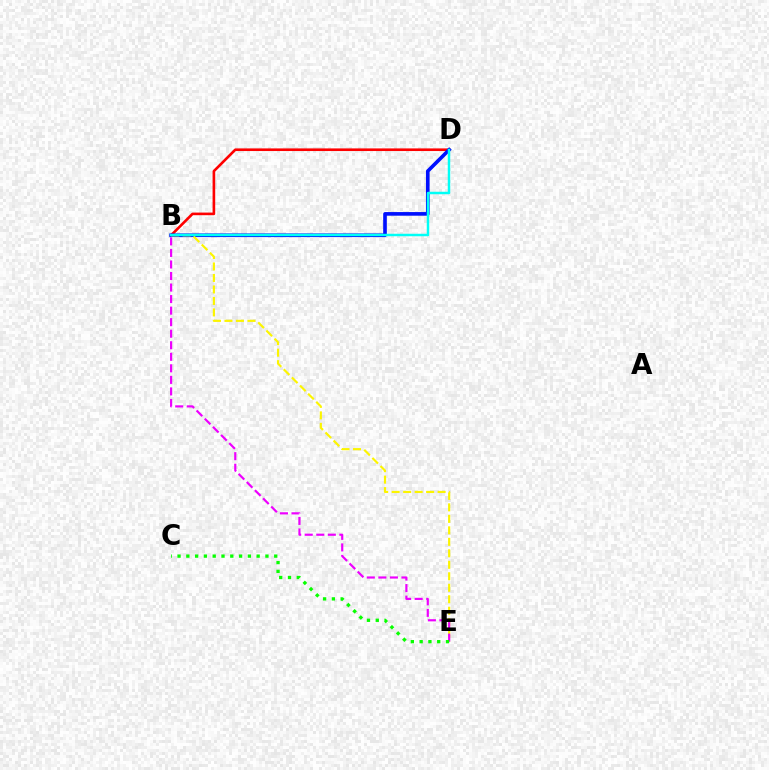{('B', 'D'): [{'color': '#ff0000', 'line_style': 'solid', 'thickness': 1.89}, {'color': '#0010ff', 'line_style': 'solid', 'thickness': 2.62}, {'color': '#00fff6', 'line_style': 'solid', 'thickness': 1.78}], ('B', 'E'): [{'color': '#fcf500', 'line_style': 'dashed', 'thickness': 1.56}, {'color': '#ee00ff', 'line_style': 'dashed', 'thickness': 1.57}], ('C', 'E'): [{'color': '#08ff00', 'line_style': 'dotted', 'thickness': 2.39}]}